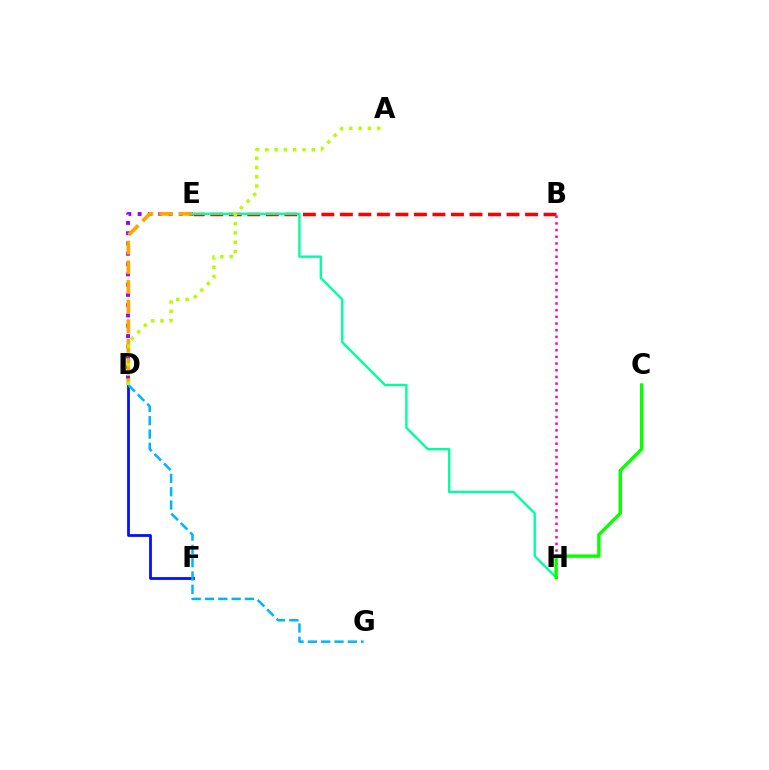{('B', 'E'): [{'color': '#ff0000', 'line_style': 'dashed', 'thickness': 2.52}], ('D', 'E'): [{'color': '#9b00ff', 'line_style': 'dotted', 'thickness': 2.79}, {'color': '#ffa500', 'line_style': 'dashed', 'thickness': 2.67}], ('E', 'H'): [{'color': '#00ff9d', 'line_style': 'solid', 'thickness': 1.72}], ('B', 'H'): [{'color': '#ff00bd', 'line_style': 'dotted', 'thickness': 1.81}], ('D', 'F'): [{'color': '#0010ff', 'line_style': 'solid', 'thickness': 1.99}], ('D', 'G'): [{'color': '#00b5ff', 'line_style': 'dashed', 'thickness': 1.81}], ('A', 'D'): [{'color': '#b3ff00', 'line_style': 'dotted', 'thickness': 2.52}], ('C', 'H'): [{'color': '#08ff00', 'line_style': 'solid', 'thickness': 2.45}]}